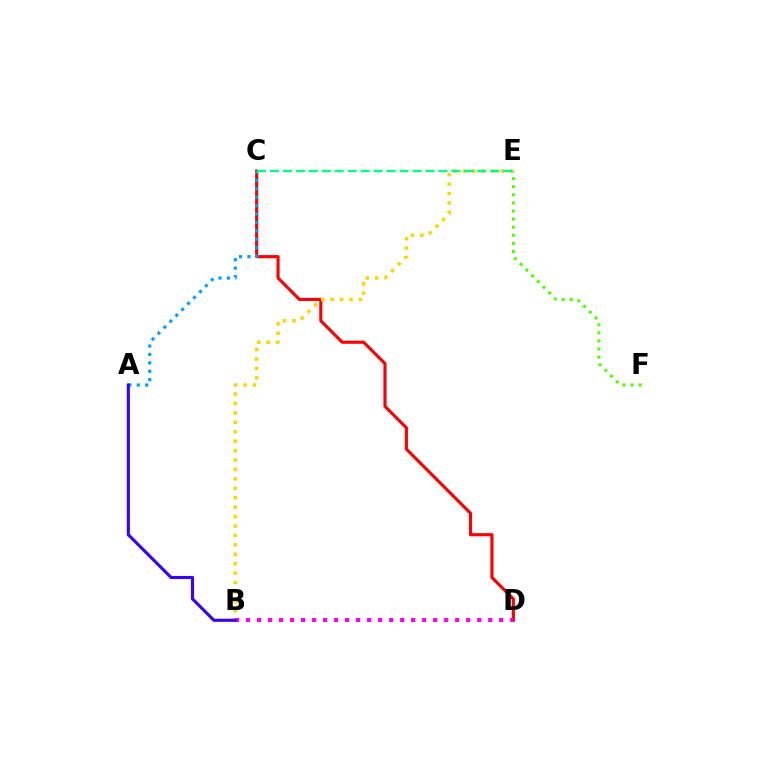{('C', 'D'): [{'color': '#ff0000', 'line_style': 'solid', 'thickness': 2.26}], ('B', 'E'): [{'color': '#ffd500', 'line_style': 'dotted', 'thickness': 2.56}], ('B', 'D'): [{'color': '#ff00ed', 'line_style': 'dotted', 'thickness': 2.99}], ('E', 'F'): [{'color': '#4fff00', 'line_style': 'dotted', 'thickness': 2.2}], ('A', 'C'): [{'color': '#009eff', 'line_style': 'dotted', 'thickness': 2.28}], ('C', 'E'): [{'color': '#00ff86', 'line_style': 'dashed', 'thickness': 1.76}], ('A', 'B'): [{'color': '#3700ff', 'line_style': 'solid', 'thickness': 2.25}]}